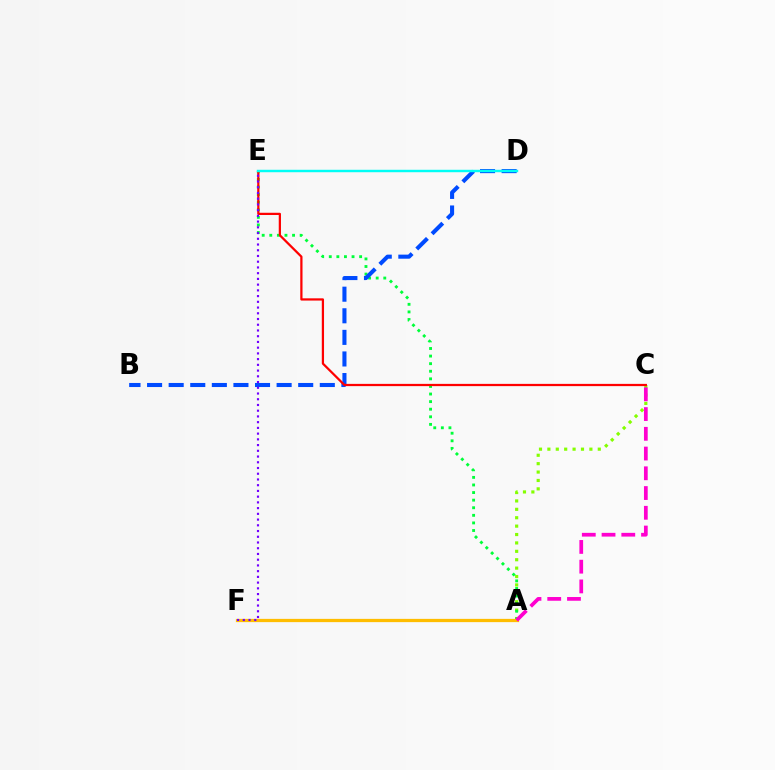{('A', 'C'): [{'color': '#84ff00', 'line_style': 'dotted', 'thickness': 2.28}, {'color': '#ff00cf', 'line_style': 'dashed', 'thickness': 2.68}], ('A', 'E'): [{'color': '#00ff39', 'line_style': 'dotted', 'thickness': 2.06}], ('B', 'D'): [{'color': '#004bff', 'line_style': 'dashed', 'thickness': 2.93}], ('A', 'F'): [{'color': '#ffbd00', 'line_style': 'solid', 'thickness': 2.34}], ('C', 'E'): [{'color': '#ff0000', 'line_style': 'solid', 'thickness': 1.61}], ('E', 'F'): [{'color': '#7200ff', 'line_style': 'dotted', 'thickness': 1.56}], ('D', 'E'): [{'color': '#00fff6', 'line_style': 'solid', 'thickness': 1.75}]}